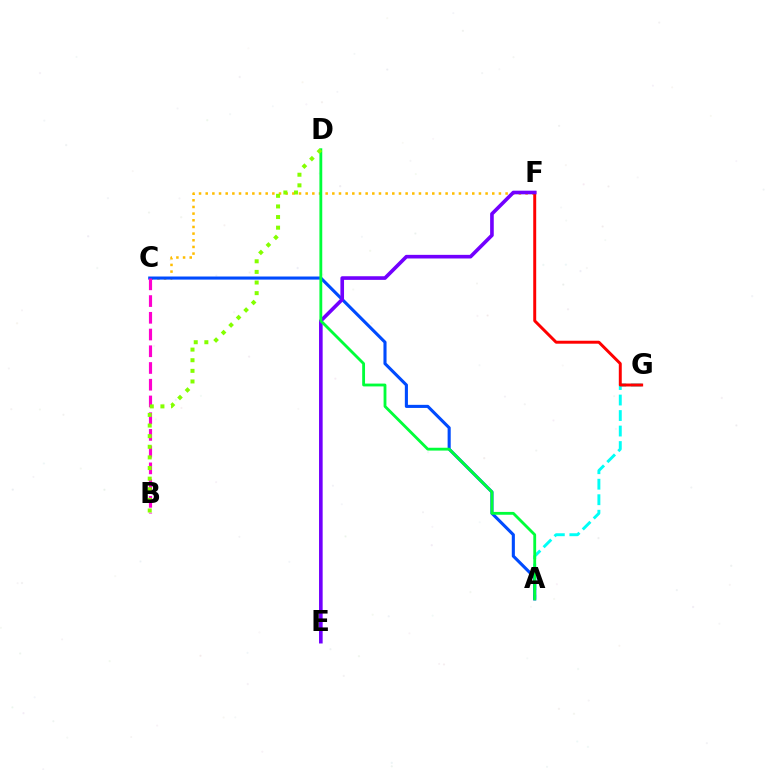{('A', 'G'): [{'color': '#00fff6', 'line_style': 'dashed', 'thickness': 2.11}], ('C', 'F'): [{'color': '#ffbd00', 'line_style': 'dotted', 'thickness': 1.81}], ('A', 'C'): [{'color': '#004bff', 'line_style': 'solid', 'thickness': 2.23}], ('F', 'G'): [{'color': '#ff0000', 'line_style': 'solid', 'thickness': 2.13}], ('E', 'F'): [{'color': '#7200ff', 'line_style': 'solid', 'thickness': 2.61}], ('A', 'D'): [{'color': '#00ff39', 'line_style': 'solid', 'thickness': 2.04}], ('B', 'C'): [{'color': '#ff00cf', 'line_style': 'dashed', 'thickness': 2.27}], ('B', 'D'): [{'color': '#84ff00', 'line_style': 'dotted', 'thickness': 2.89}]}